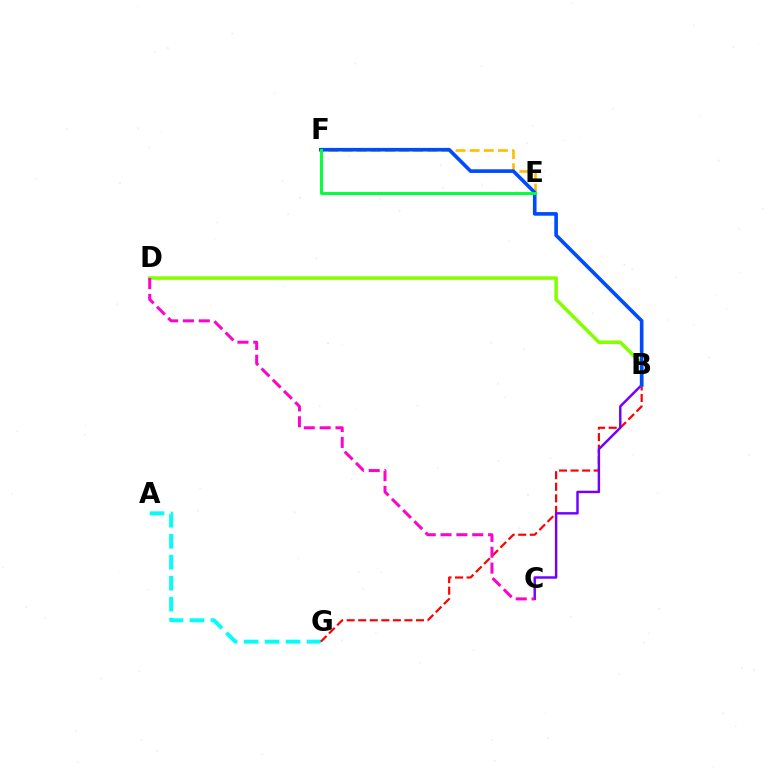{('A', 'G'): [{'color': '#00fff6', 'line_style': 'dashed', 'thickness': 2.85}], ('B', 'G'): [{'color': '#ff0000', 'line_style': 'dashed', 'thickness': 1.57}], ('E', 'F'): [{'color': '#ffbd00', 'line_style': 'dashed', 'thickness': 1.92}, {'color': '#00ff39', 'line_style': 'solid', 'thickness': 2.1}], ('B', 'C'): [{'color': '#7200ff', 'line_style': 'solid', 'thickness': 1.76}], ('B', 'D'): [{'color': '#84ff00', 'line_style': 'solid', 'thickness': 2.54}], ('C', 'D'): [{'color': '#ff00cf', 'line_style': 'dashed', 'thickness': 2.15}], ('B', 'F'): [{'color': '#004bff', 'line_style': 'solid', 'thickness': 2.62}]}